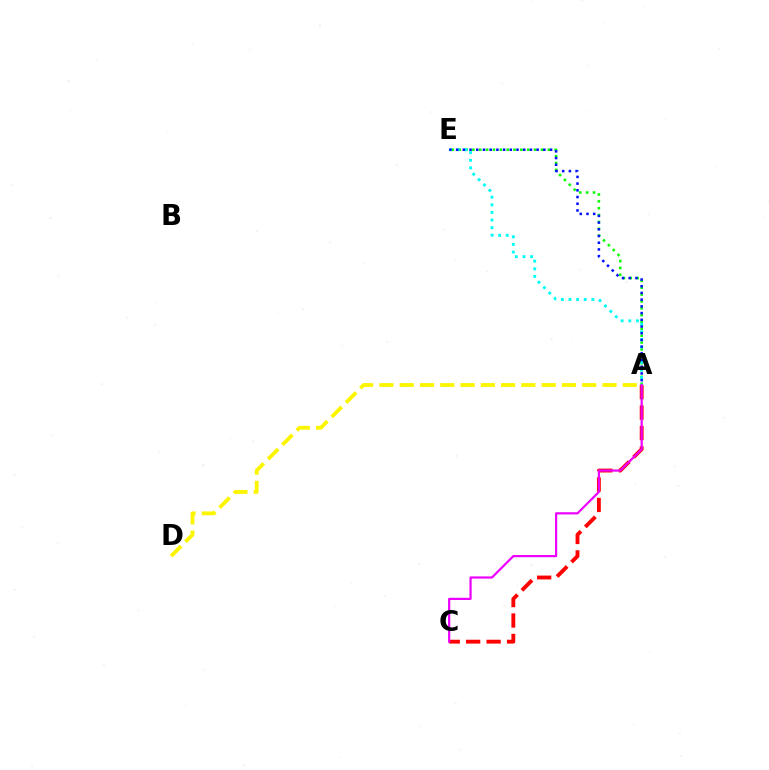{('A', 'D'): [{'color': '#fcf500', 'line_style': 'dashed', 'thickness': 2.75}], ('A', 'E'): [{'color': '#08ff00', 'line_style': 'dotted', 'thickness': 1.86}, {'color': '#00fff6', 'line_style': 'dotted', 'thickness': 2.07}, {'color': '#0010ff', 'line_style': 'dotted', 'thickness': 1.82}], ('A', 'C'): [{'color': '#ff0000', 'line_style': 'dashed', 'thickness': 2.78}, {'color': '#ee00ff', 'line_style': 'solid', 'thickness': 1.59}]}